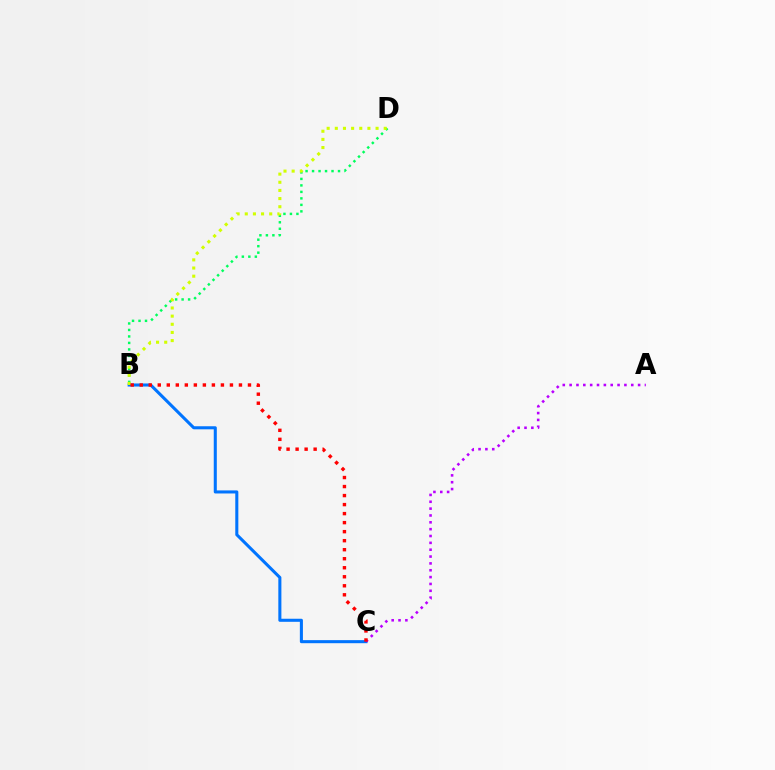{('B', 'C'): [{'color': '#0074ff', 'line_style': 'solid', 'thickness': 2.2}, {'color': '#ff0000', 'line_style': 'dotted', 'thickness': 2.45}], ('B', 'D'): [{'color': '#00ff5c', 'line_style': 'dotted', 'thickness': 1.76}, {'color': '#d1ff00', 'line_style': 'dotted', 'thickness': 2.21}], ('A', 'C'): [{'color': '#b900ff', 'line_style': 'dotted', 'thickness': 1.86}]}